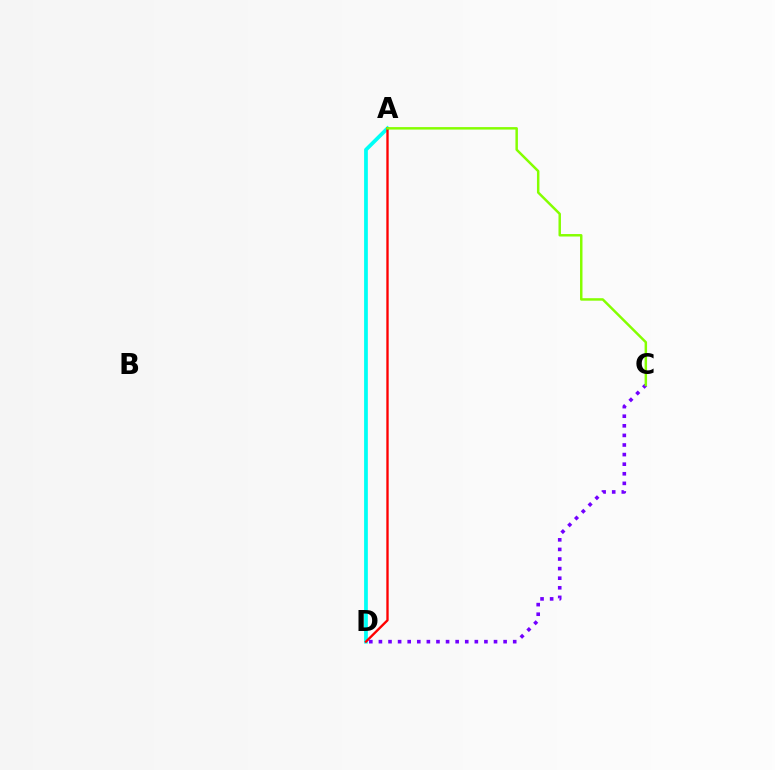{('A', 'D'): [{'color': '#00fff6', 'line_style': 'solid', 'thickness': 2.7}, {'color': '#ff0000', 'line_style': 'solid', 'thickness': 1.69}], ('C', 'D'): [{'color': '#7200ff', 'line_style': 'dotted', 'thickness': 2.61}], ('A', 'C'): [{'color': '#84ff00', 'line_style': 'solid', 'thickness': 1.78}]}